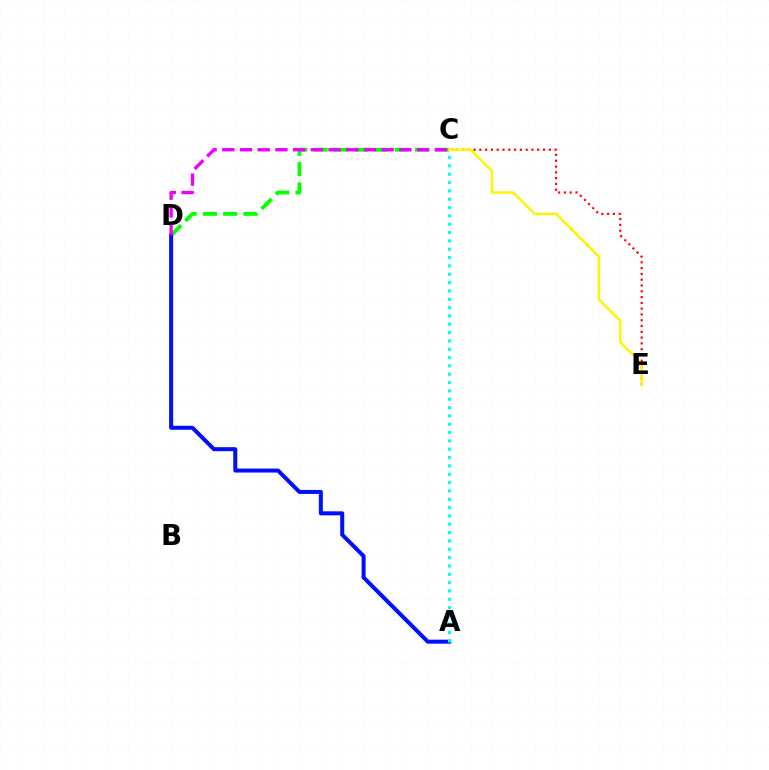{('C', 'D'): [{'color': '#08ff00', 'line_style': 'dashed', 'thickness': 2.76}, {'color': '#ee00ff', 'line_style': 'dashed', 'thickness': 2.41}], ('A', 'D'): [{'color': '#0010ff', 'line_style': 'solid', 'thickness': 2.89}], ('C', 'E'): [{'color': '#ff0000', 'line_style': 'dotted', 'thickness': 1.57}, {'color': '#fcf500', 'line_style': 'solid', 'thickness': 1.76}], ('A', 'C'): [{'color': '#00fff6', 'line_style': 'dotted', 'thickness': 2.26}]}